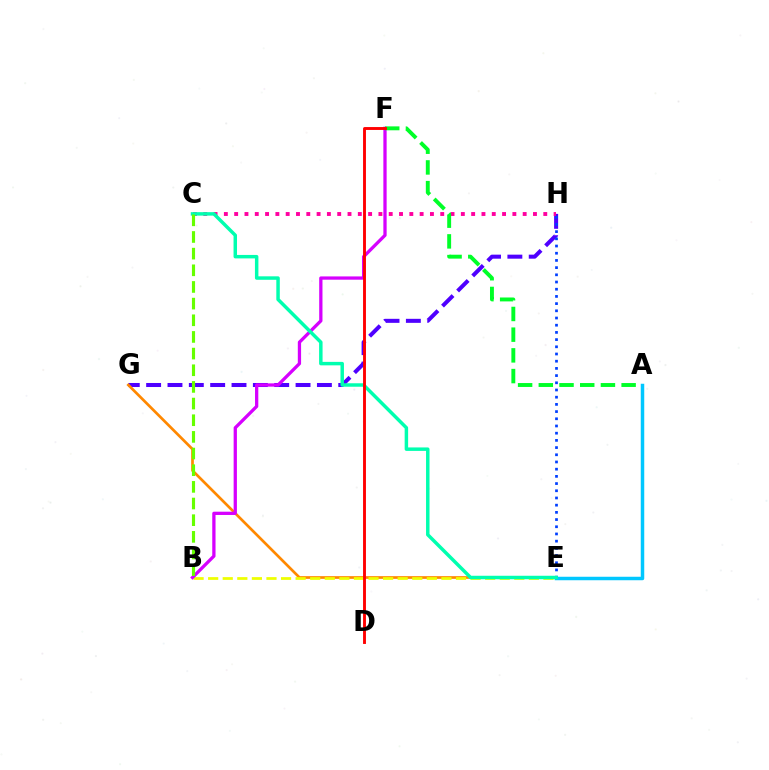{('G', 'H'): [{'color': '#4f00ff', 'line_style': 'dashed', 'thickness': 2.9}], ('C', 'H'): [{'color': '#ff00a0', 'line_style': 'dotted', 'thickness': 2.8}], ('E', 'G'): [{'color': '#ff8800', 'line_style': 'solid', 'thickness': 1.94}], ('B', 'E'): [{'color': '#eeff00', 'line_style': 'dashed', 'thickness': 1.98}], ('B', 'F'): [{'color': '#d600ff', 'line_style': 'solid', 'thickness': 2.36}], ('E', 'H'): [{'color': '#003fff', 'line_style': 'dotted', 'thickness': 1.96}], ('A', 'E'): [{'color': '#00c7ff', 'line_style': 'solid', 'thickness': 2.51}], ('A', 'F'): [{'color': '#00ff27', 'line_style': 'dashed', 'thickness': 2.81}], ('C', 'E'): [{'color': '#00ffaf', 'line_style': 'solid', 'thickness': 2.5}], ('B', 'C'): [{'color': '#66ff00', 'line_style': 'dashed', 'thickness': 2.26}], ('D', 'F'): [{'color': '#ff0000', 'line_style': 'solid', 'thickness': 2.08}]}